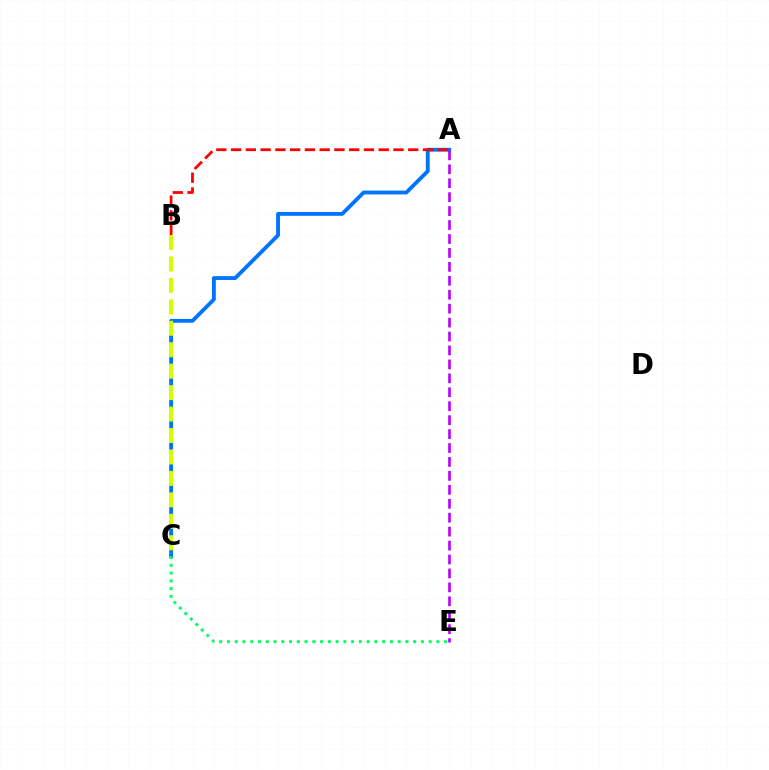{('A', 'C'): [{'color': '#0074ff', 'line_style': 'solid', 'thickness': 2.76}], ('A', 'B'): [{'color': '#ff0000', 'line_style': 'dashed', 'thickness': 2.01}], ('B', 'C'): [{'color': '#d1ff00', 'line_style': 'dashed', 'thickness': 2.91}], ('C', 'E'): [{'color': '#00ff5c', 'line_style': 'dotted', 'thickness': 2.11}], ('A', 'E'): [{'color': '#b900ff', 'line_style': 'dashed', 'thickness': 1.89}]}